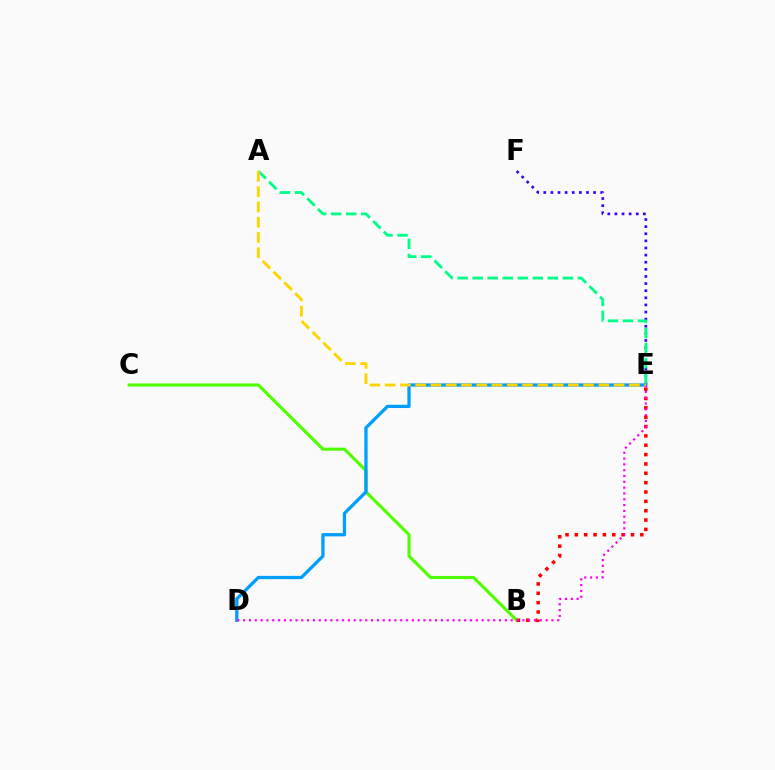{('E', 'F'): [{'color': '#3700ff', 'line_style': 'dotted', 'thickness': 1.93}], ('B', 'C'): [{'color': '#4fff00', 'line_style': 'solid', 'thickness': 2.25}], ('B', 'E'): [{'color': '#ff0000', 'line_style': 'dotted', 'thickness': 2.54}], ('D', 'E'): [{'color': '#009eff', 'line_style': 'solid', 'thickness': 2.36}, {'color': '#ff00ed', 'line_style': 'dotted', 'thickness': 1.58}], ('A', 'E'): [{'color': '#00ff86', 'line_style': 'dashed', 'thickness': 2.04}, {'color': '#ffd500', 'line_style': 'dashed', 'thickness': 2.07}]}